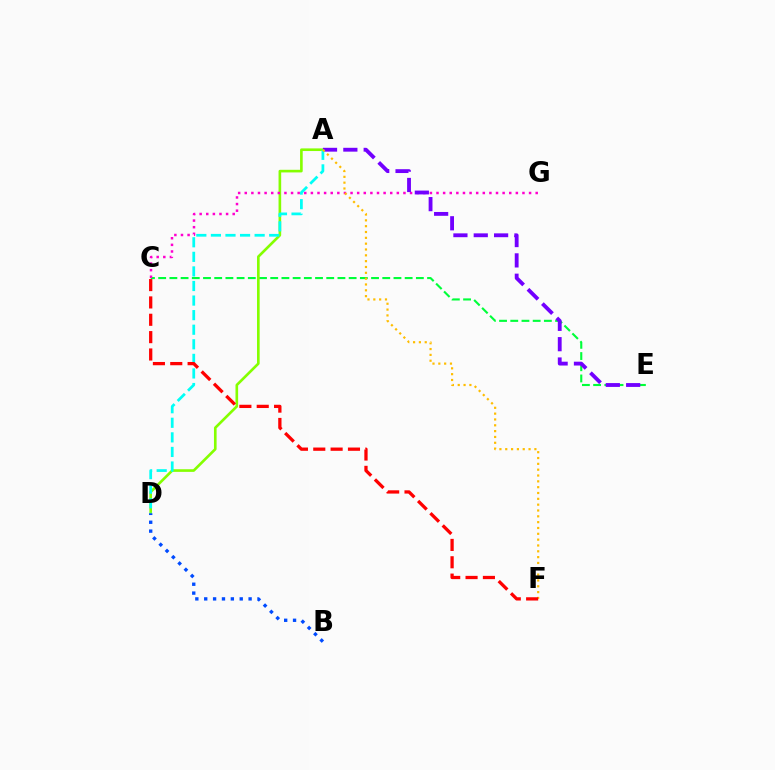{('C', 'E'): [{'color': '#00ff39', 'line_style': 'dashed', 'thickness': 1.52}], ('A', 'D'): [{'color': '#84ff00', 'line_style': 'solid', 'thickness': 1.9}, {'color': '#00fff6', 'line_style': 'dashed', 'thickness': 1.98}], ('C', 'G'): [{'color': '#ff00cf', 'line_style': 'dotted', 'thickness': 1.8}], ('A', 'E'): [{'color': '#7200ff', 'line_style': 'dashed', 'thickness': 2.76}], ('A', 'F'): [{'color': '#ffbd00', 'line_style': 'dotted', 'thickness': 1.58}], ('C', 'F'): [{'color': '#ff0000', 'line_style': 'dashed', 'thickness': 2.36}], ('B', 'D'): [{'color': '#004bff', 'line_style': 'dotted', 'thickness': 2.41}]}